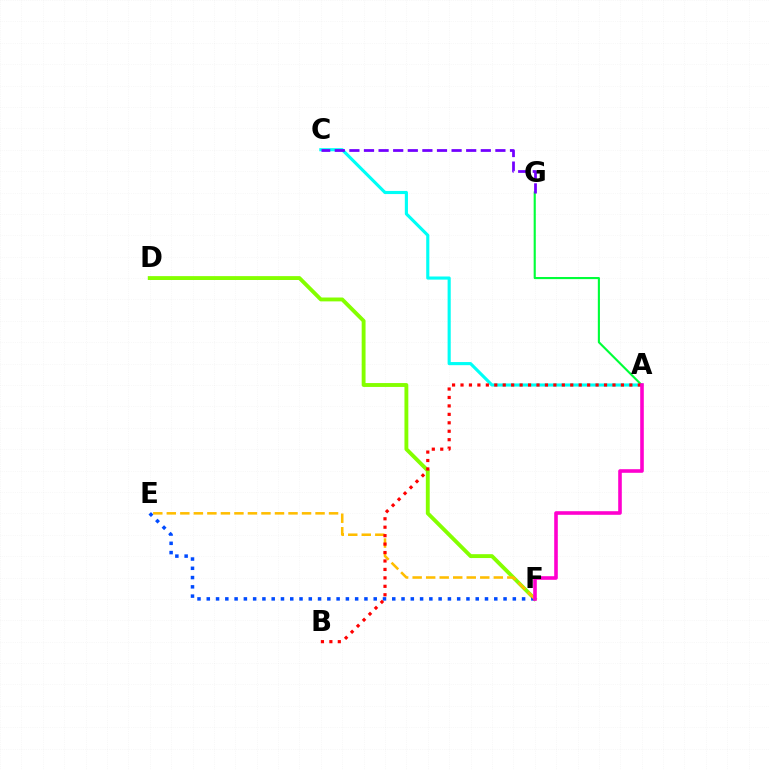{('A', 'C'): [{'color': '#00fff6', 'line_style': 'solid', 'thickness': 2.25}], ('D', 'F'): [{'color': '#84ff00', 'line_style': 'solid', 'thickness': 2.79}], ('A', 'G'): [{'color': '#00ff39', 'line_style': 'solid', 'thickness': 1.53}], ('E', 'F'): [{'color': '#004bff', 'line_style': 'dotted', 'thickness': 2.52}, {'color': '#ffbd00', 'line_style': 'dashed', 'thickness': 1.84}], ('A', 'B'): [{'color': '#ff0000', 'line_style': 'dotted', 'thickness': 2.29}], ('A', 'F'): [{'color': '#ff00cf', 'line_style': 'solid', 'thickness': 2.59}], ('C', 'G'): [{'color': '#7200ff', 'line_style': 'dashed', 'thickness': 1.98}]}